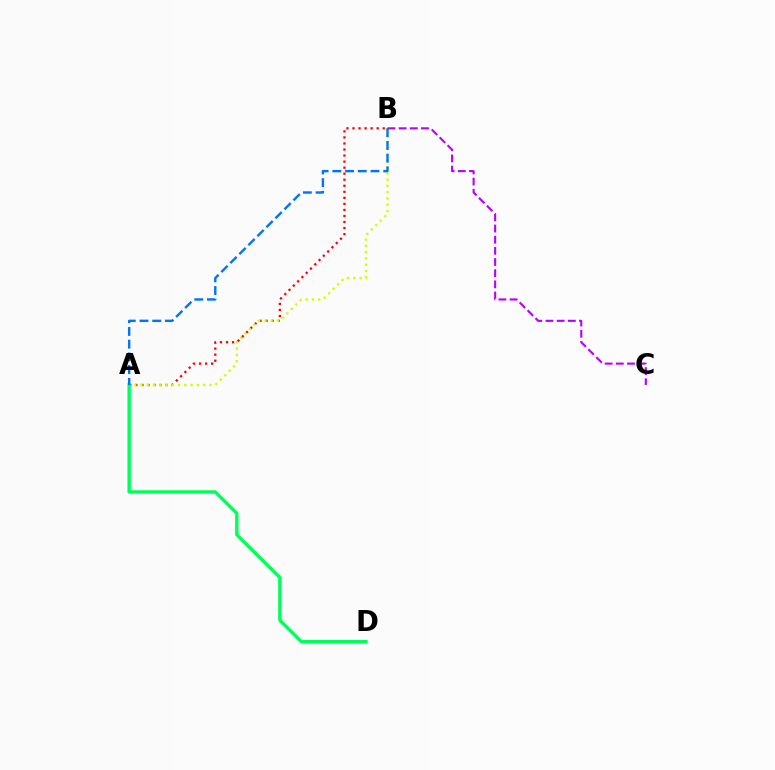{('A', 'B'): [{'color': '#ff0000', 'line_style': 'dotted', 'thickness': 1.64}, {'color': '#d1ff00', 'line_style': 'dotted', 'thickness': 1.7}, {'color': '#0074ff', 'line_style': 'dashed', 'thickness': 1.73}], ('B', 'C'): [{'color': '#b900ff', 'line_style': 'dashed', 'thickness': 1.52}], ('A', 'D'): [{'color': '#00ff5c', 'line_style': 'solid', 'thickness': 2.44}]}